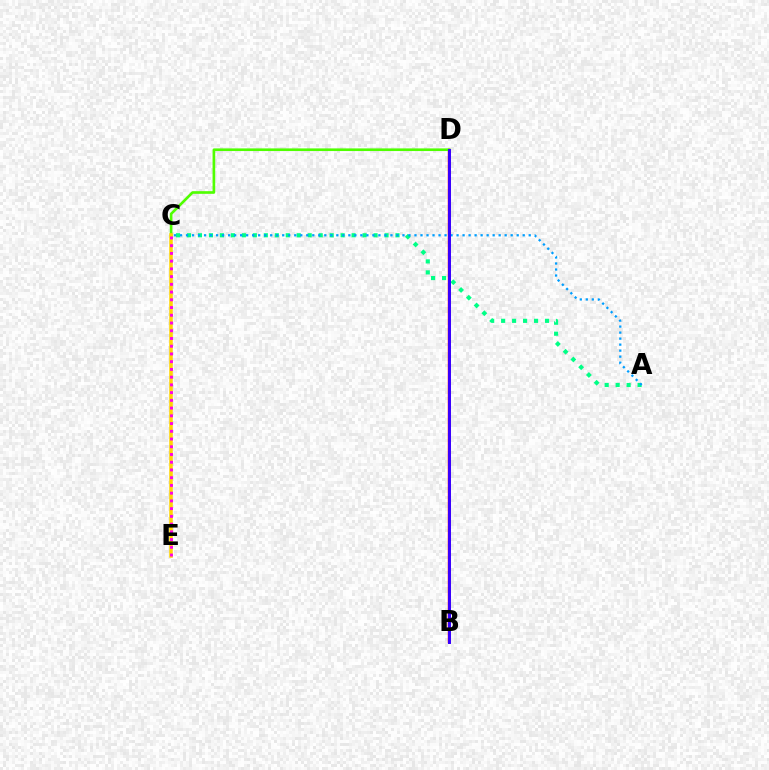{('A', 'C'): [{'color': '#00ff86', 'line_style': 'dotted', 'thickness': 2.98}, {'color': '#009eff', 'line_style': 'dotted', 'thickness': 1.63}], ('B', 'D'): [{'color': '#ff0000', 'line_style': 'solid', 'thickness': 1.75}, {'color': '#3700ff', 'line_style': 'solid', 'thickness': 2.13}], ('C', 'D'): [{'color': '#4fff00', 'line_style': 'solid', 'thickness': 1.91}], ('C', 'E'): [{'color': '#ffd500', 'line_style': 'solid', 'thickness': 2.54}, {'color': '#ff00ed', 'line_style': 'dotted', 'thickness': 2.1}]}